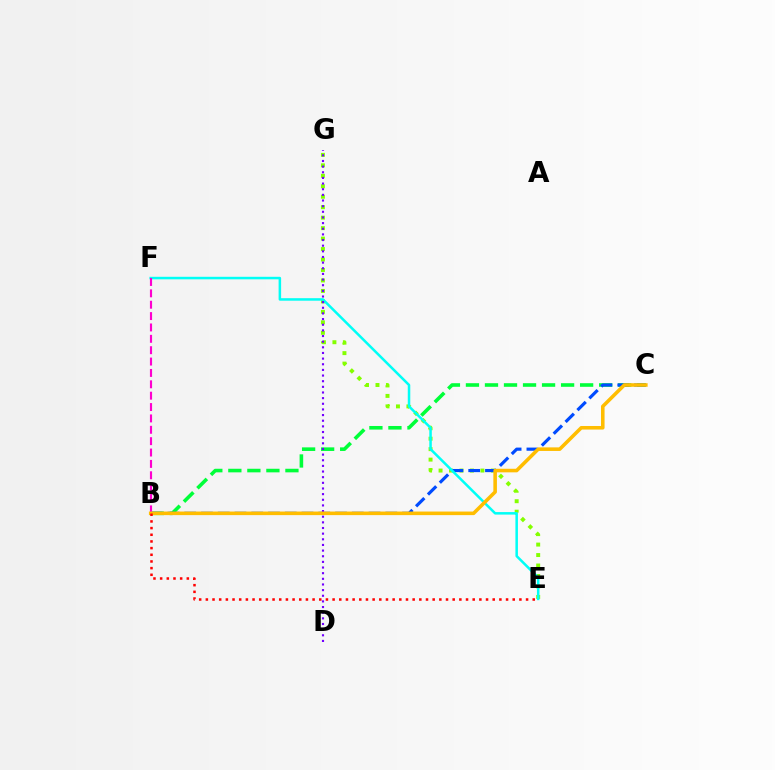{('B', 'C'): [{'color': '#00ff39', 'line_style': 'dashed', 'thickness': 2.59}, {'color': '#004bff', 'line_style': 'dashed', 'thickness': 2.28}, {'color': '#ffbd00', 'line_style': 'solid', 'thickness': 2.57}], ('E', 'G'): [{'color': '#84ff00', 'line_style': 'dotted', 'thickness': 2.84}], ('E', 'F'): [{'color': '#00fff6', 'line_style': 'solid', 'thickness': 1.81}], ('B', 'F'): [{'color': '#ff00cf', 'line_style': 'dashed', 'thickness': 1.54}], ('D', 'G'): [{'color': '#7200ff', 'line_style': 'dotted', 'thickness': 1.53}], ('B', 'E'): [{'color': '#ff0000', 'line_style': 'dotted', 'thickness': 1.81}]}